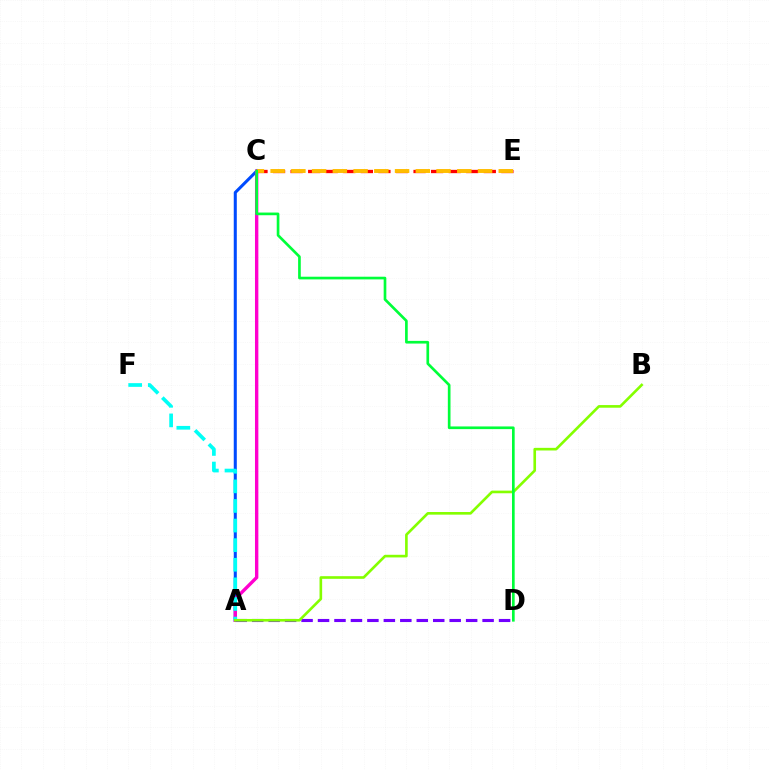{('A', 'C'): [{'color': '#004bff', 'line_style': 'solid', 'thickness': 2.19}, {'color': '#ff00cf', 'line_style': 'solid', 'thickness': 2.43}], ('A', 'D'): [{'color': '#7200ff', 'line_style': 'dashed', 'thickness': 2.24}], ('A', 'F'): [{'color': '#00fff6', 'line_style': 'dashed', 'thickness': 2.66}], ('A', 'B'): [{'color': '#84ff00', 'line_style': 'solid', 'thickness': 1.9}], ('C', 'E'): [{'color': '#ff0000', 'line_style': 'dashed', 'thickness': 2.39}, {'color': '#ffbd00', 'line_style': 'dashed', 'thickness': 2.82}], ('C', 'D'): [{'color': '#00ff39', 'line_style': 'solid', 'thickness': 1.92}]}